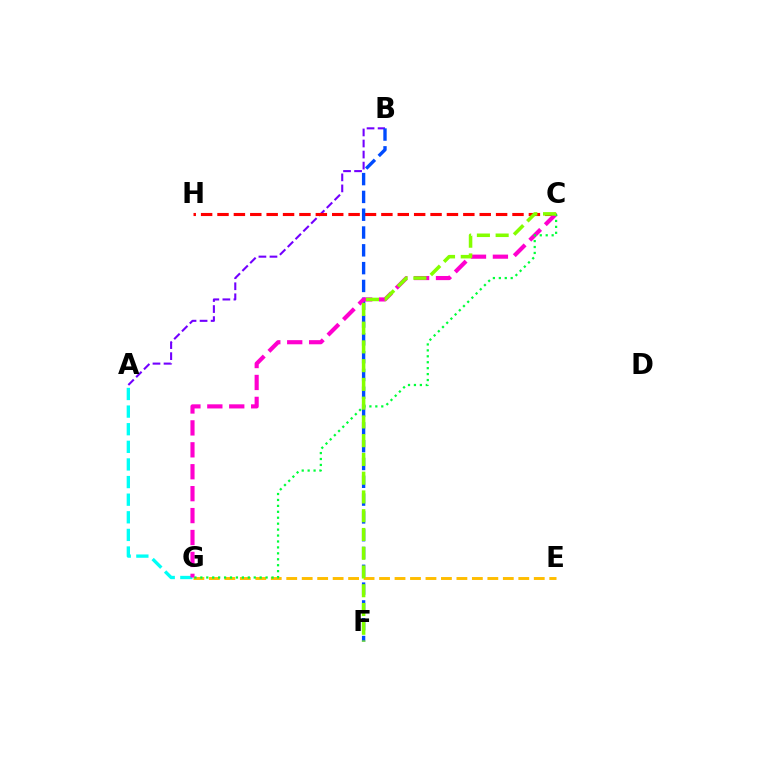{('A', 'B'): [{'color': '#7200ff', 'line_style': 'dashed', 'thickness': 1.5}], ('C', 'H'): [{'color': '#ff0000', 'line_style': 'dashed', 'thickness': 2.23}], ('E', 'G'): [{'color': '#ffbd00', 'line_style': 'dashed', 'thickness': 2.1}], ('B', 'F'): [{'color': '#004bff', 'line_style': 'dashed', 'thickness': 2.42}], ('A', 'G'): [{'color': '#00fff6', 'line_style': 'dashed', 'thickness': 2.39}], ('C', 'G'): [{'color': '#ff00cf', 'line_style': 'dashed', 'thickness': 2.98}, {'color': '#00ff39', 'line_style': 'dotted', 'thickness': 1.61}], ('C', 'F'): [{'color': '#84ff00', 'line_style': 'dashed', 'thickness': 2.55}]}